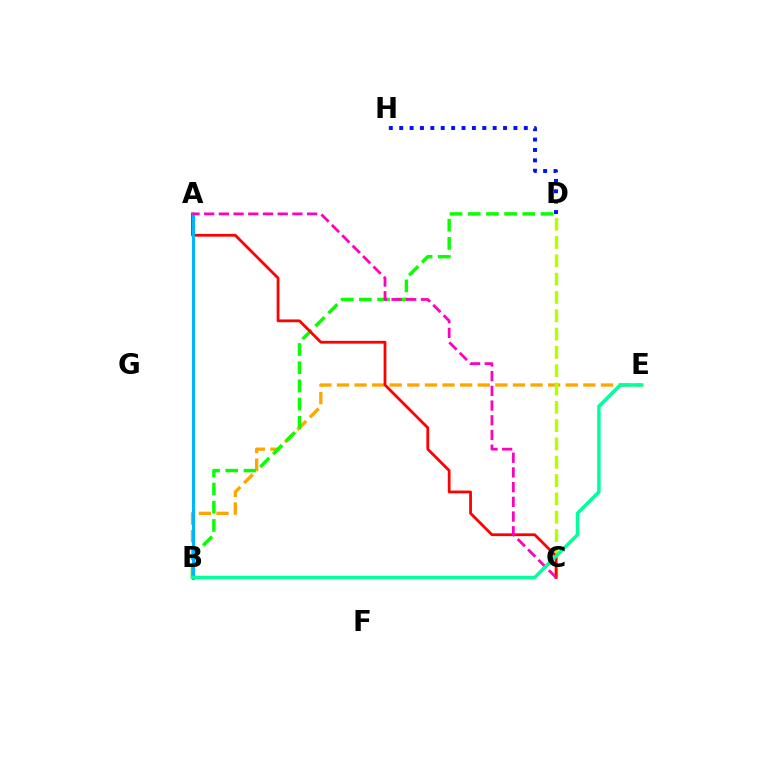{('B', 'E'): [{'color': '#ffa500', 'line_style': 'dashed', 'thickness': 2.39}, {'color': '#00ff9d', 'line_style': 'solid', 'thickness': 2.51}], ('D', 'H'): [{'color': '#0010ff', 'line_style': 'dotted', 'thickness': 2.82}], ('A', 'B'): [{'color': '#9b00ff', 'line_style': 'dashed', 'thickness': 1.83}, {'color': '#00b5ff', 'line_style': 'solid', 'thickness': 2.22}], ('C', 'D'): [{'color': '#b3ff00', 'line_style': 'dashed', 'thickness': 2.49}], ('B', 'D'): [{'color': '#08ff00', 'line_style': 'dashed', 'thickness': 2.47}], ('A', 'C'): [{'color': '#ff0000', 'line_style': 'solid', 'thickness': 2.0}, {'color': '#ff00bd', 'line_style': 'dashed', 'thickness': 2.0}]}